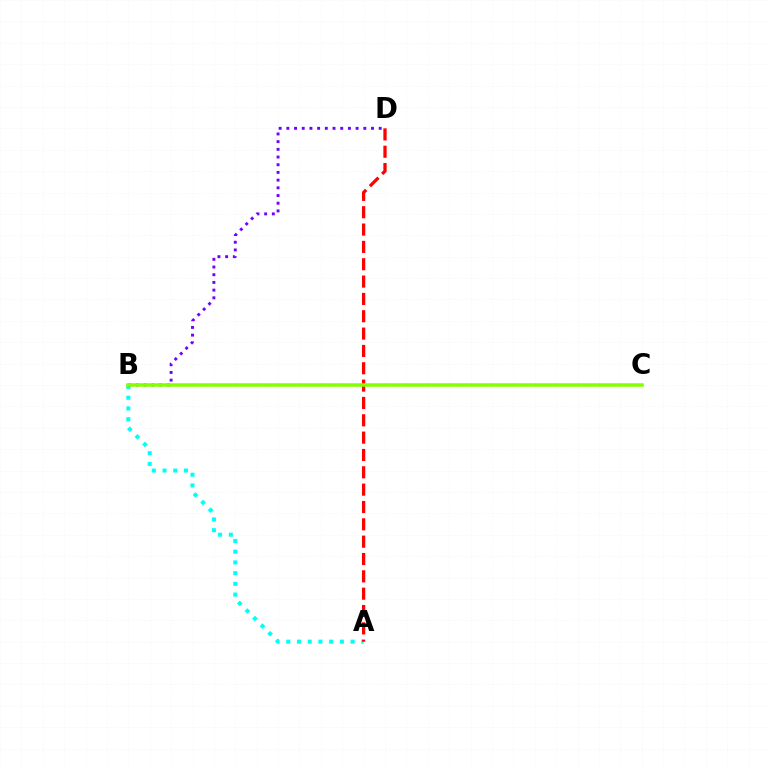{('A', 'B'): [{'color': '#00fff6', 'line_style': 'dotted', 'thickness': 2.91}], ('A', 'D'): [{'color': '#ff0000', 'line_style': 'dashed', 'thickness': 2.36}], ('B', 'D'): [{'color': '#7200ff', 'line_style': 'dotted', 'thickness': 2.09}], ('B', 'C'): [{'color': '#84ff00', 'line_style': 'solid', 'thickness': 2.52}]}